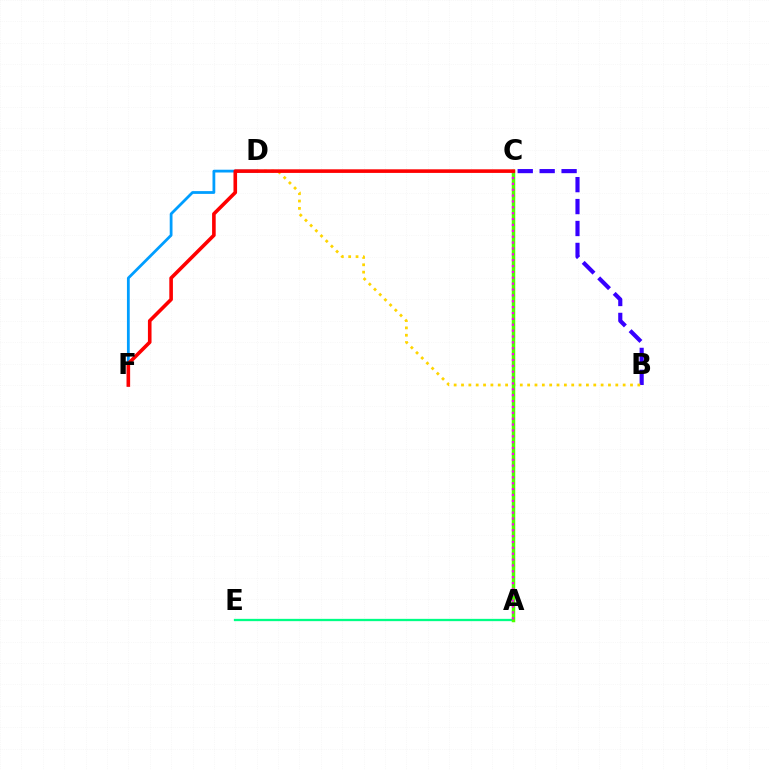{('B', 'C'): [{'color': '#3700ff', 'line_style': 'dashed', 'thickness': 2.98}], ('B', 'D'): [{'color': '#ffd500', 'line_style': 'dotted', 'thickness': 2.0}], ('A', 'E'): [{'color': '#00ff86', 'line_style': 'solid', 'thickness': 1.66}], ('A', 'C'): [{'color': '#4fff00', 'line_style': 'solid', 'thickness': 2.52}, {'color': '#ff00ed', 'line_style': 'dotted', 'thickness': 1.6}], ('D', 'F'): [{'color': '#009eff', 'line_style': 'solid', 'thickness': 2.0}], ('C', 'F'): [{'color': '#ff0000', 'line_style': 'solid', 'thickness': 2.6}]}